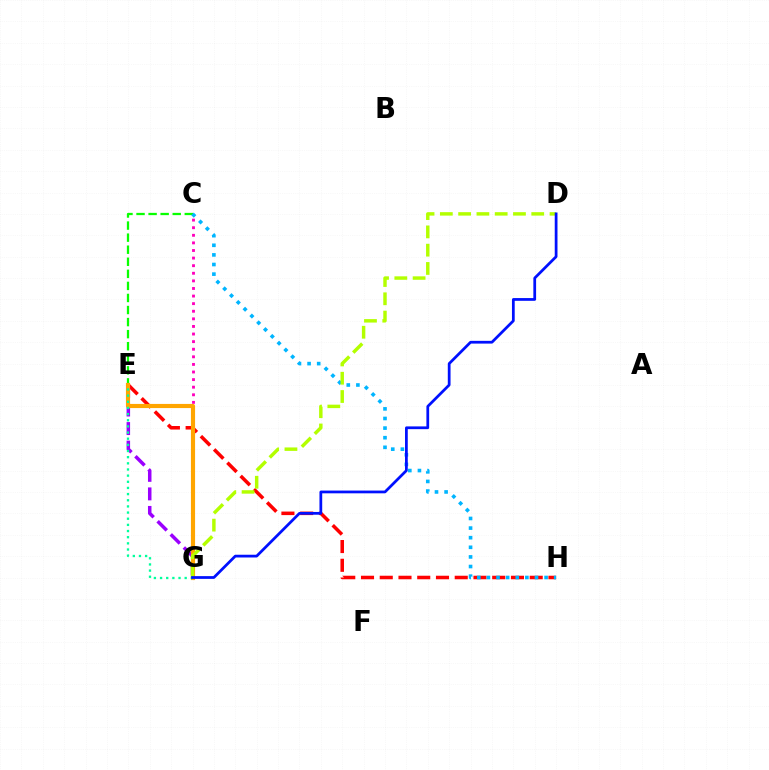{('C', 'E'): [{'color': '#08ff00', 'line_style': 'dashed', 'thickness': 1.64}], ('E', 'H'): [{'color': '#ff0000', 'line_style': 'dashed', 'thickness': 2.55}], ('C', 'G'): [{'color': '#ff00bd', 'line_style': 'dotted', 'thickness': 2.06}], ('C', 'H'): [{'color': '#00b5ff', 'line_style': 'dotted', 'thickness': 2.61}], ('E', 'G'): [{'color': '#9b00ff', 'line_style': 'dashed', 'thickness': 2.52}, {'color': '#ffa500', 'line_style': 'solid', 'thickness': 2.99}, {'color': '#00ff9d', 'line_style': 'dotted', 'thickness': 1.67}], ('D', 'G'): [{'color': '#b3ff00', 'line_style': 'dashed', 'thickness': 2.48}, {'color': '#0010ff', 'line_style': 'solid', 'thickness': 1.98}]}